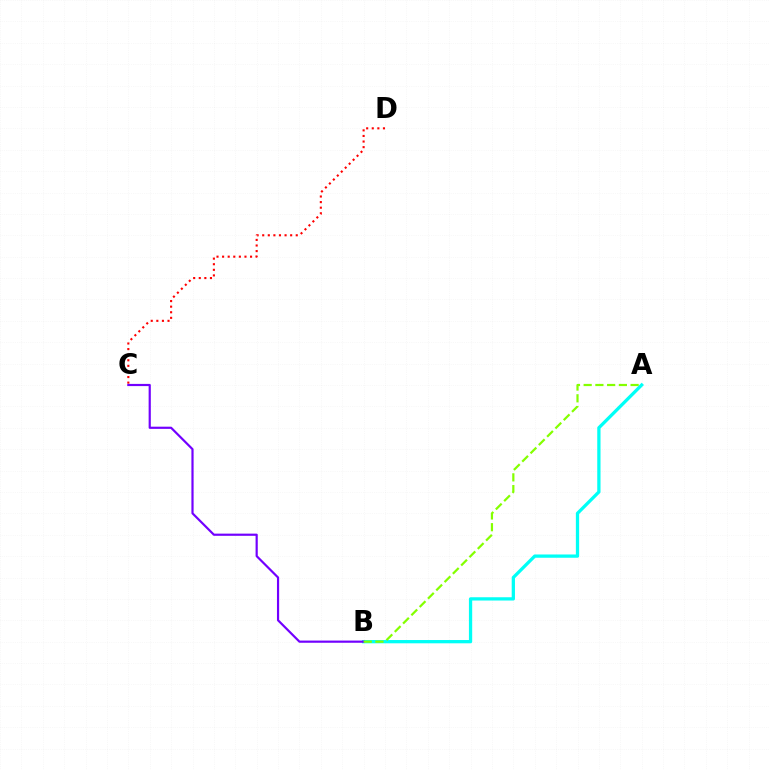{('C', 'D'): [{'color': '#ff0000', 'line_style': 'dotted', 'thickness': 1.52}], ('A', 'B'): [{'color': '#00fff6', 'line_style': 'solid', 'thickness': 2.36}, {'color': '#84ff00', 'line_style': 'dashed', 'thickness': 1.59}], ('B', 'C'): [{'color': '#7200ff', 'line_style': 'solid', 'thickness': 1.57}]}